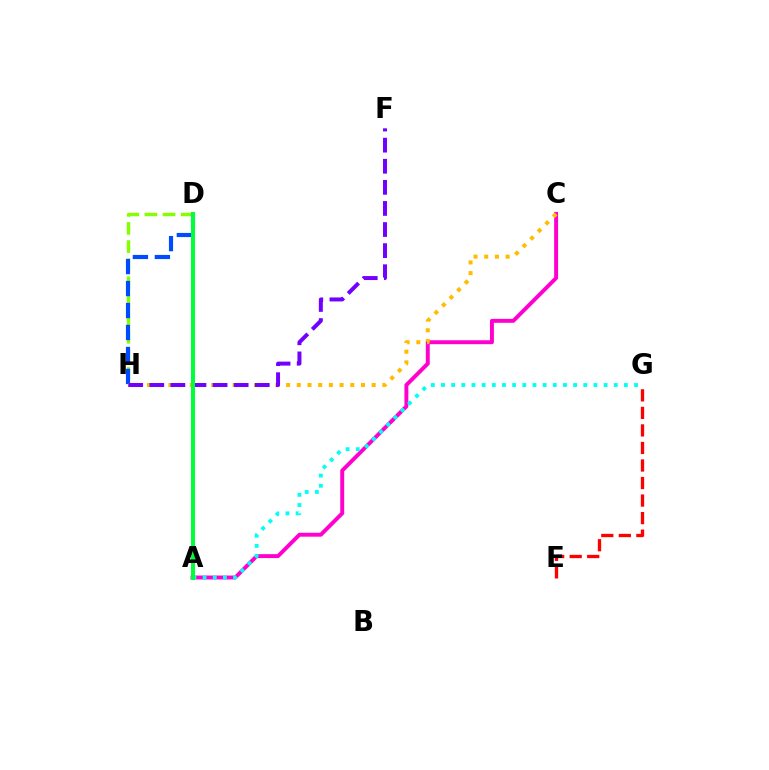{('E', 'G'): [{'color': '#ff0000', 'line_style': 'dashed', 'thickness': 2.38}], ('D', 'H'): [{'color': '#84ff00', 'line_style': 'dashed', 'thickness': 2.46}, {'color': '#004bff', 'line_style': 'dashed', 'thickness': 2.99}], ('A', 'C'): [{'color': '#ff00cf', 'line_style': 'solid', 'thickness': 2.83}], ('A', 'G'): [{'color': '#00fff6', 'line_style': 'dotted', 'thickness': 2.76}], ('C', 'H'): [{'color': '#ffbd00', 'line_style': 'dotted', 'thickness': 2.91}], ('F', 'H'): [{'color': '#7200ff', 'line_style': 'dashed', 'thickness': 2.87}], ('A', 'D'): [{'color': '#00ff39', 'line_style': 'solid', 'thickness': 2.89}]}